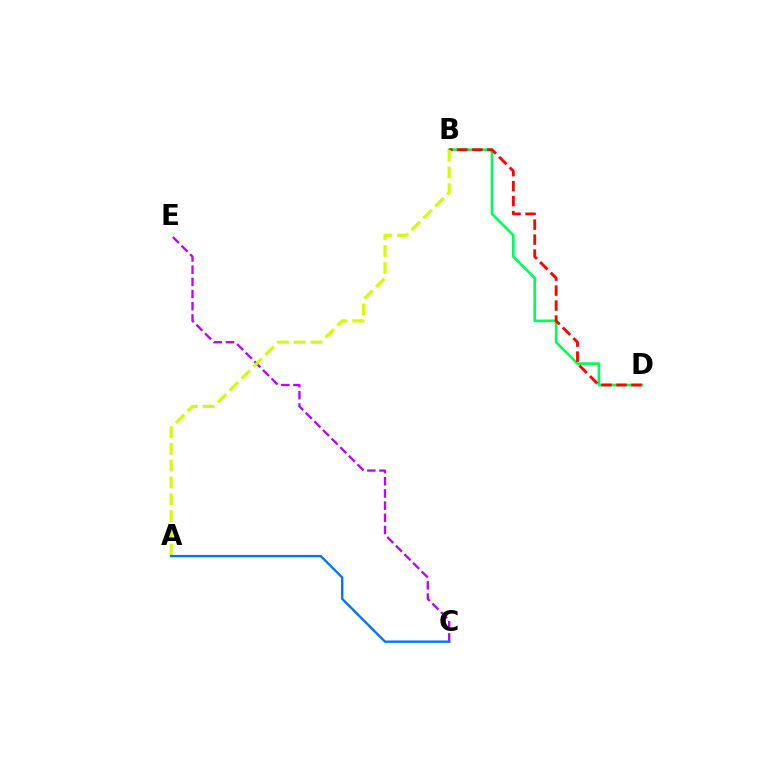{('C', 'E'): [{'color': '#b900ff', 'line_style': 'dashed', 'thickness': 1.65}], ('B', 'D'): [{'color': '#00ff5c', 'line_style': 'solid', 'thickness': 1.92}, {'color': '#ff0000', 'line_style': 'dashed', 'thickness': 2.03}], ('A', 'B'): [{'color': '#d1ff00', 'line_style': 'dashed', 'thickness': 2.29}], ('A', 'C'): [{'color': '#0074ff', 'line_style': 'solid', 'thickness': 1.7}]}